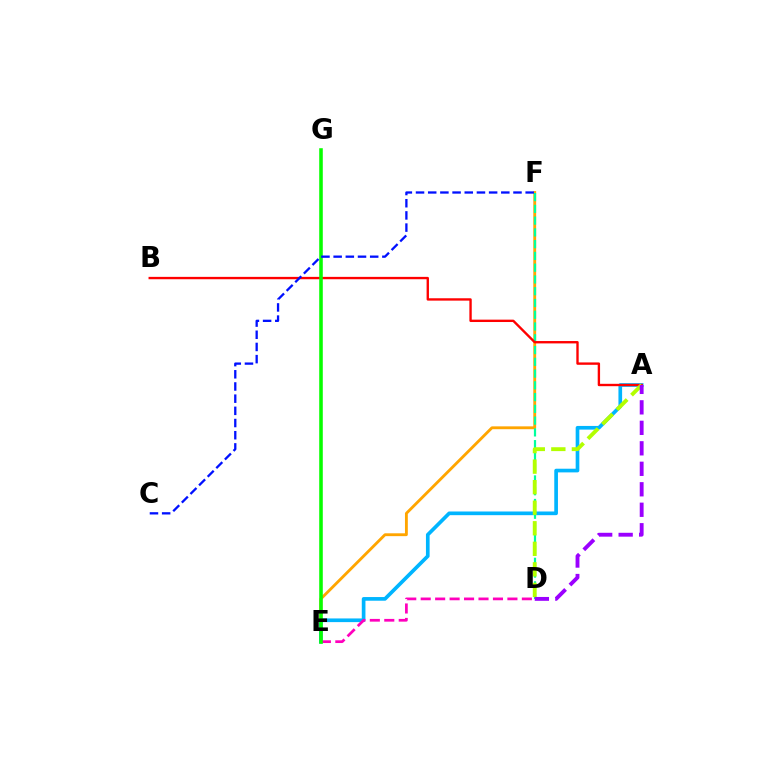{('E', 'F'): [{'color': '#ffa500', 'line_style': 'solid', 'thickness': 2.05}], ('A', 'E'): [{'color': '#00b5ff', 'line_style': 'solid', 'thickness': 2.65}], ('D', 'F'): [{'color': '#00ff9d', 'line_style': 'dashed', 'thickness': 1.6}], ('A', 'B'): [{'color': '#ff0000', 'line_style': 'solid', 'thickness': 1.71}], ('A', 'D'): [{'color': '#b3ff00', 'line_style': 'dashed', 'thickness': 2.79}, {'color': '#9b00ff', 'line_style': 'dashed', 'thickness': 2.78}], ('D', 'E'): [{'color': '#ff00bd', 'line_style': 'dashed', 'thickness': 1.96}], ('E', 'G'): [{'color': '#08ff00', 'line_style': 'solid', 'thickness': 2.57}], ('C', 'F'): [{'color': '#0010ff', 'line_style': 'dashed', 'thickness': 1.66}]}